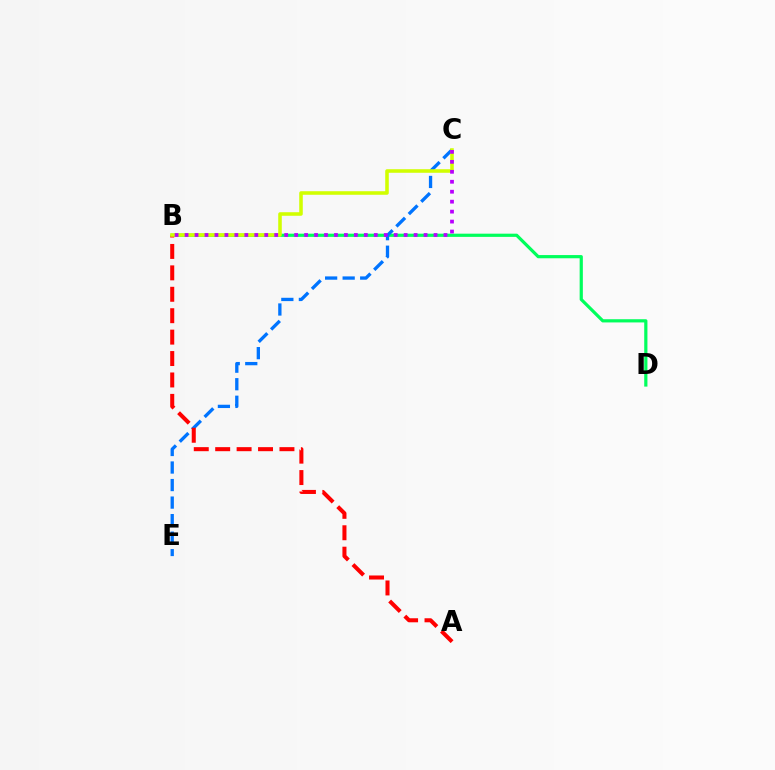{('B', 'D'): [{'color': '#00ff5c', 'line_style': 'solid', 'thickness': 2.31}], ('C', 'E'): [{'color': '#0074ff', 'line_style': 'dashed', 'thickness': 2.38}], ('A', 'B'): [{'color': '#ff0000', 'line_style': 'dashed', 'thickness': 2.91}], ('B', 'C'): [{'color': '#d1ff00', 'line_style': 'solid', 'thickness': 2.56}, {'color': '#b900ff', 'line_style': 'dotted', 'thickness': 2.71}]}